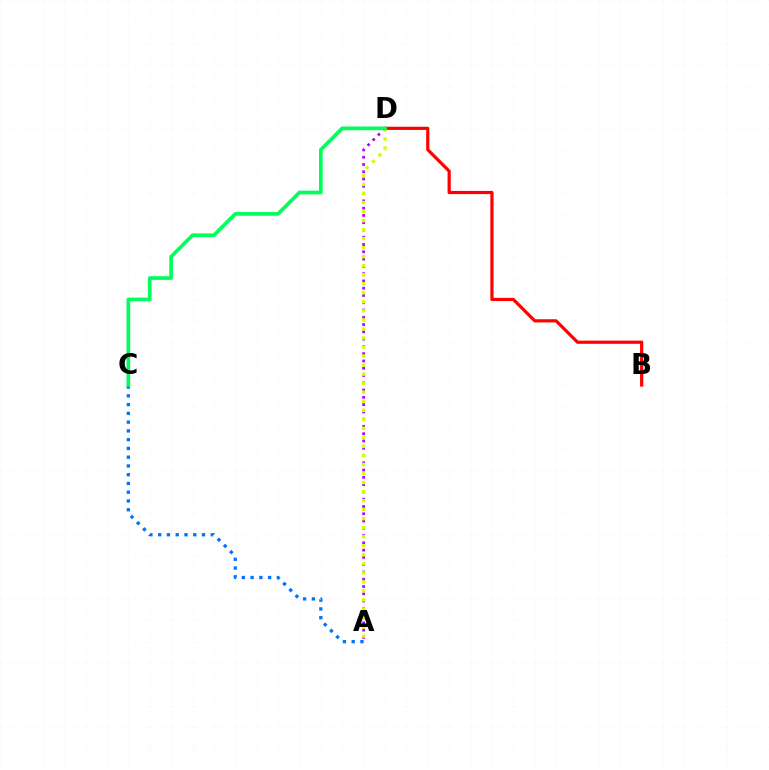{('A', 'D'): [{'color': '#b900ff', 'line_style': 'dotted', 'thickness': 1.98}, {'color': '#d1ff00', 'line_style': 'dotted', 'thickness': 2.45}], ('A', 'C'): [{'color': '#0074ff', 'line_style': 'dotted', 'thickness': 2.38}], ('B', 'D'): [{'color': '#ff0000', 'line_style': 'solid', 'thickness': 2.3}], ('C', 'D'): [{'color': '#00ff5c', 'line_style': 'solid', 'thickness': 2.65}]}